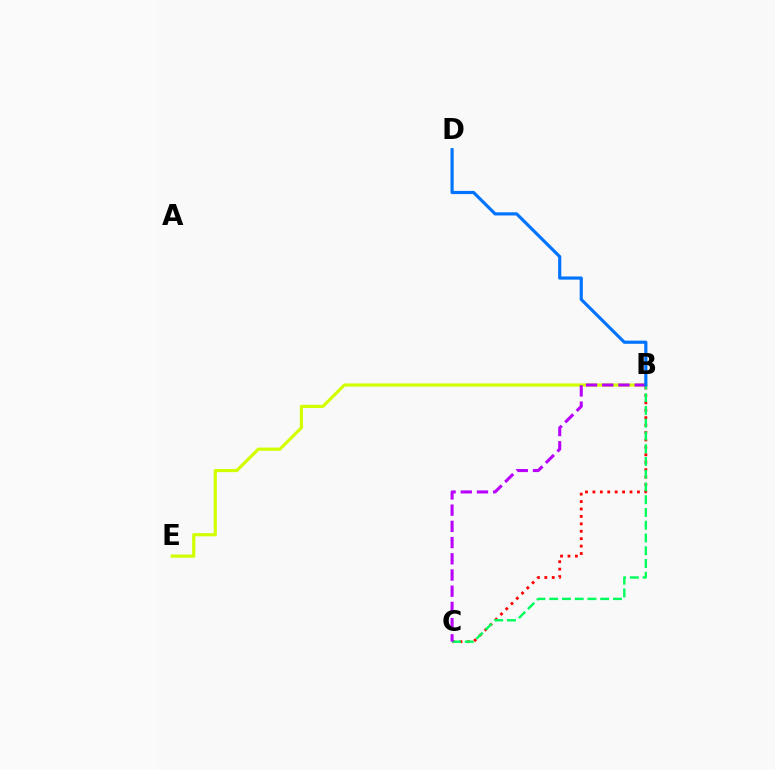{('B', 'C'): [{'color': '#ff0000', 'line_style': 'dotted', 'thickness': 2.02}, {'color': '#00ff5c', 'line_style': 'dashed', 'thickness': 1.73}, {'color': '#b900ff', 'line_style': 'dashed', 'thickness': 2.2}], ('B', 'E'): [{'color': '#d1ff00', 'line_style': 'solid', 'thickness': 2.28}], ('B', 'D'): [{'color': '#0074ff', 'line_style': 'solid', 'thickness': 2.28}]}